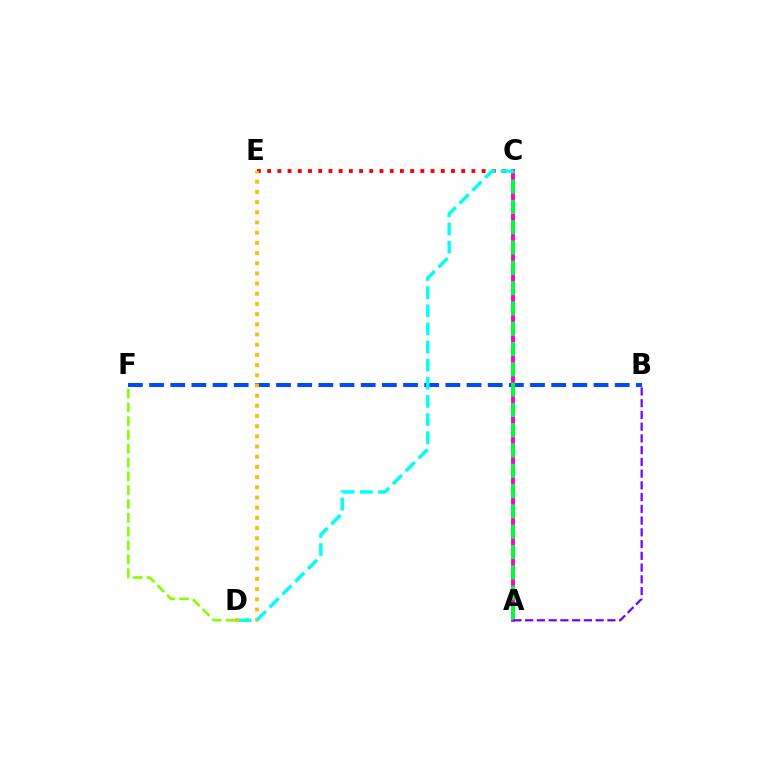{('C', 'E'): [{'color': '#ff0000', 'line_style': 'dotted', 'thickness': 2.77}], ('B', 'F'): [{'color': '#004bff', 'line_style': 'dashed', 'thickness': 2.88}], ('A', 'C'): [{'color': '#ff00cf', 'line_style': 'solid', 'thickness': 2.8}, {'color': '#00ff39', 'line_style': 'dashed', 'thickness': 2.76}], ('D', 'E'): [{'color': '#ffbd00', 'line_style': 'dotted', 'thickness': 2.77}], ('D', 'F'): [{'color': '#84ff00', 'line_style': 'dashed', 'thickness': 1.88}], ('C', 'D'): [{'color': '#00fff6', 'line_style': 'dashed', 'thickness': 2.46}], ('A', 'B'): [{'color': '#7200ff', 'line_style': 'dashed', 'thickness': 1.6}]}